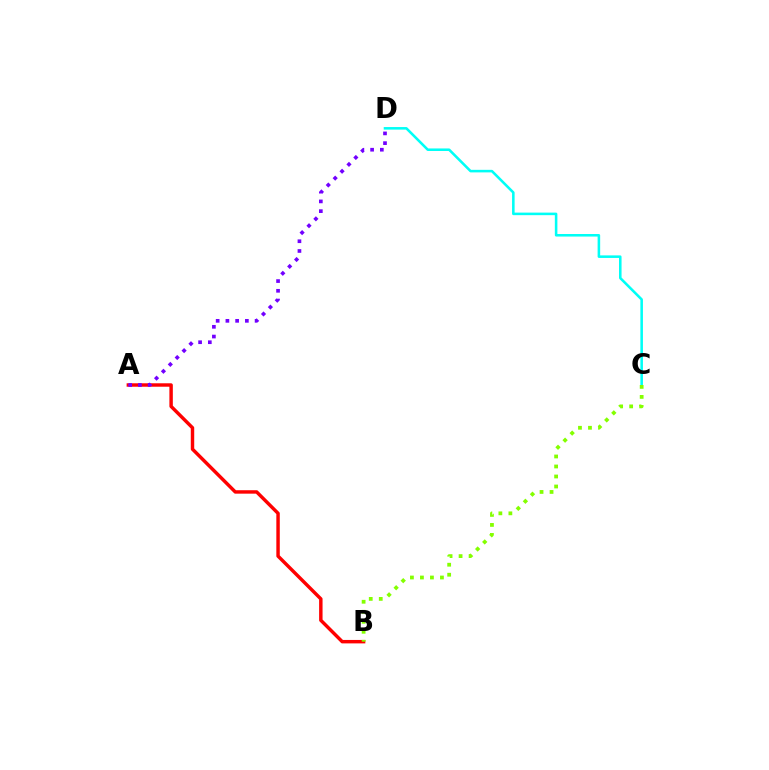{('A', 'B'): [{'color': '#ff0000', 'line_style': 'solid', 'thickness': 2.48}], ('A', 'D'): [{'color': '#7200ff', 'line_style': 'dotted', 'thickness': 2.65}], ('C', 'D'): [{'color': '#00fff6', 'line_style': 'solid', 'thickness': 1.84}], ('B', 'C'): [{'color': '#84ff00', 'line_style': 'dotted', 'thickness': 2.72}]}